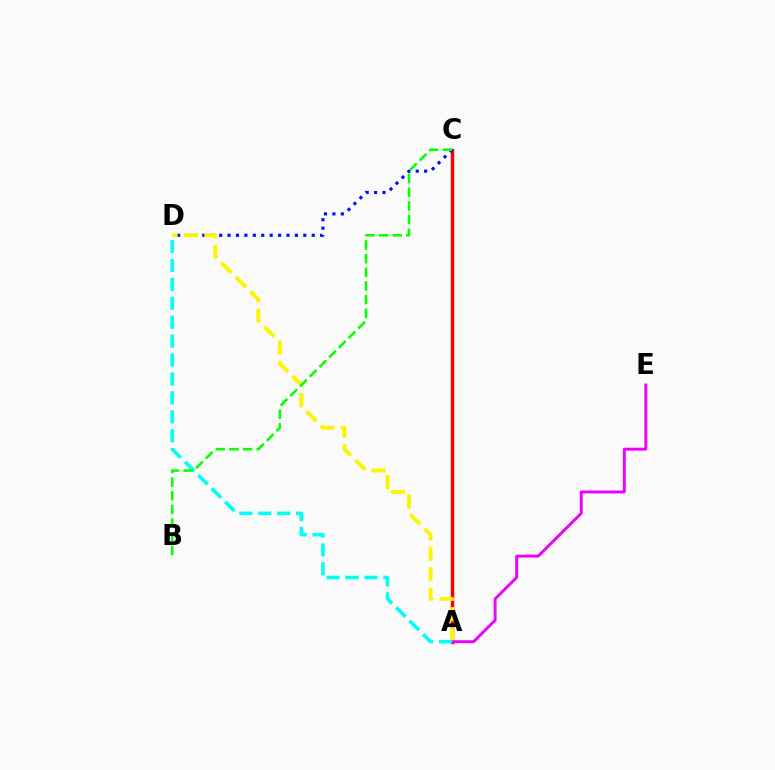{('A', 'C'): [{'color': '#ff0000', 'line_style': 'solid', 'thickness': 2.49}], ('C', 'D'): [{'color': '#0010ff', 'line_style': 'dotted', 'thickness': 2.29}], ('A', 'D'): [{'color': '#fcf500', 'line_style': 'dashed', 'thickness': 2.78}, {'color': '#00fff6', 'line_style': 'dashed', 'thickness': 2.57}], ('A', 'E'): [{'color': '#ee00ff', 'line_style': 'solid', 'thickness': 2.1}], ('B', 'C'): [{'color': '#08ff00', 'line_style': 'dashed', 'thickness': 1.86}]}